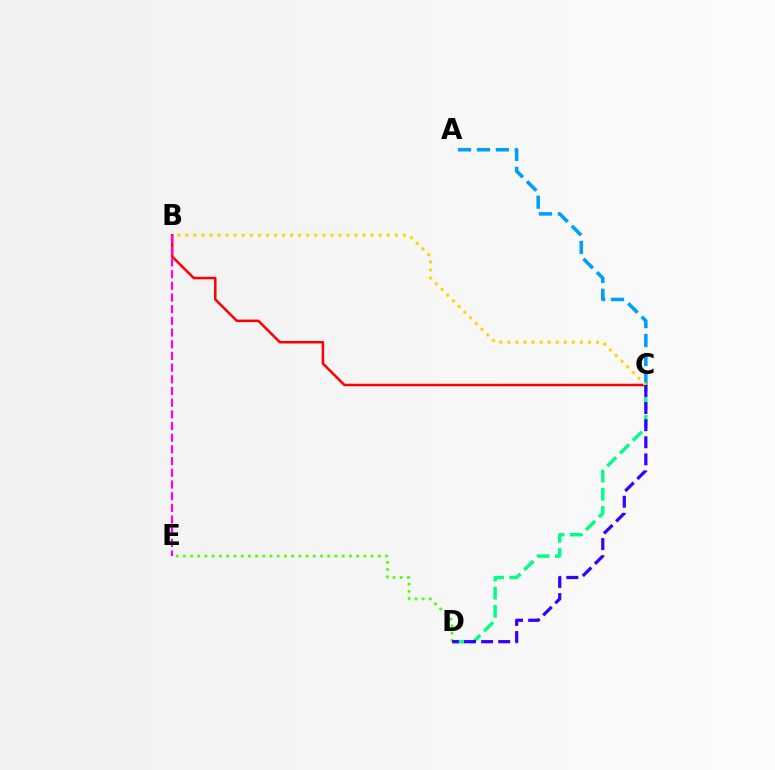{('C', 'D'): [{'color': '#00ff86', 'line_style': 'dashed', 'thickness': 2.47}, {'color': '#3700ff', 'line_style': 'dashed', 'thickness': 2.32}], ('B', 'C'): [{'color': '#ff0000', 'line_style': 'solid', 'thickness': 1.81}, {'color': '#ffd500', 'line_style': 'dotted', 'thickness': 2.19}], ('D', 'E'): [{'color': '#4fff00', 'line_style': 'dotted', 'thickness': 1.96}], ('A', 'C'): [{'color': '#009eff', 'line_style': 'dashed', 'thickness': 2.57}], ('B', 'E'): [{'color': '#ff00ed', 'line_style': 'dashed', 'thickness': 1.59}]}